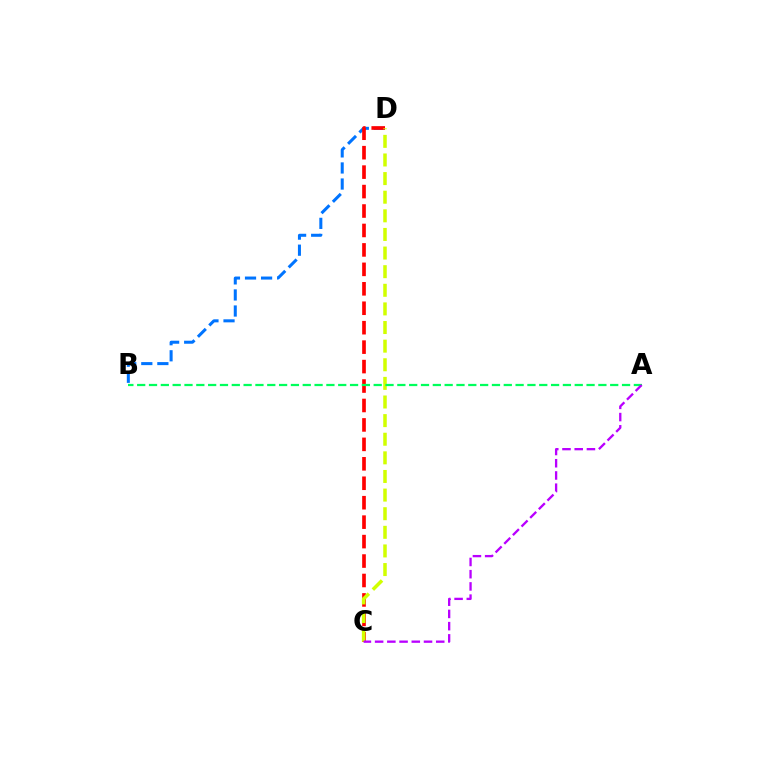{('B', 'D'): [{'color': '#0074ff', 'line_style': 'dashed', 'thickness': 2.18}], ('C', 'D'): [{'color': '#ff0000', 'line_style': 'dashed', 'thickness': 2.64}, {'color': '#d1ff00', 'line_style': 'dashed', 'thickness': 2.53}], ('A', 'B'): [{'color': '#00ff5c', 'line_style': 'dashed', 'thickness': 1.61}], ('A', 'C'): [{'color': '#b900ff', 'line_style': 'dashed', 'thickness': 1.66}]}